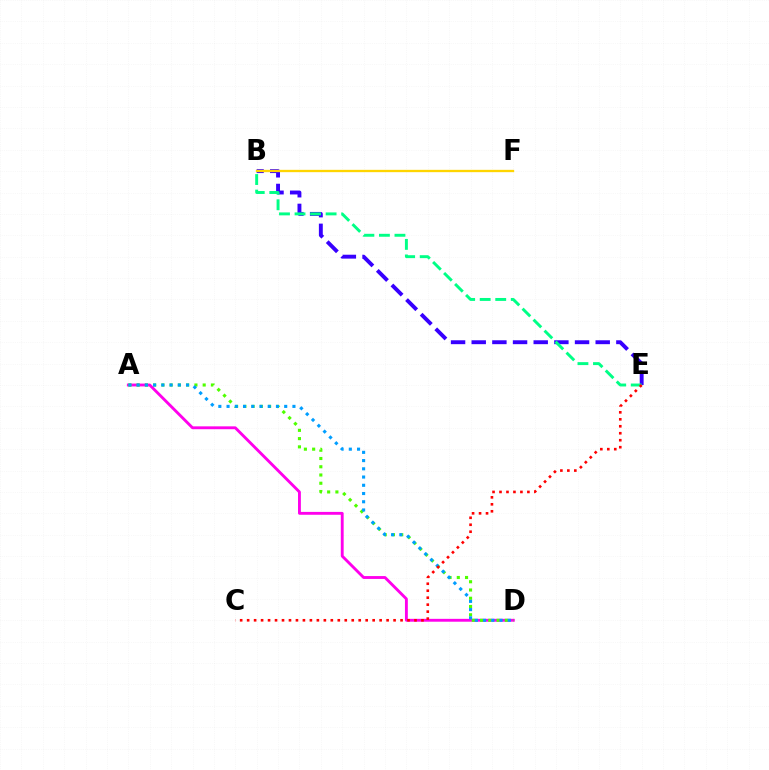{('B', 'E'): [{'color': '#3700ff', 'line_style': 'dashed', 'thickness': 2.81}, {'color': '#00ff86', 'line_style': 'dashed', 'thickness': 2.11}], ('A', 'D'): [{'color': '#ff00ed', 'line_style': 'solid', 'thickness': 2.07}, {'color': '#4fff00', 'line_style': 'dotted', 'thickness': 2.24}, {'color': '#009eff', 'line_style': 'dotted', 'thickness': 2.24}], ('B', 'F'): [{'color': '#ffd500', 'line_style': 'solid', 'thickness': 1.67}], ('C', 'E'): [{'color': '#ff0000', 'line_style': 'dotted', 'thickness': 1.89}]}